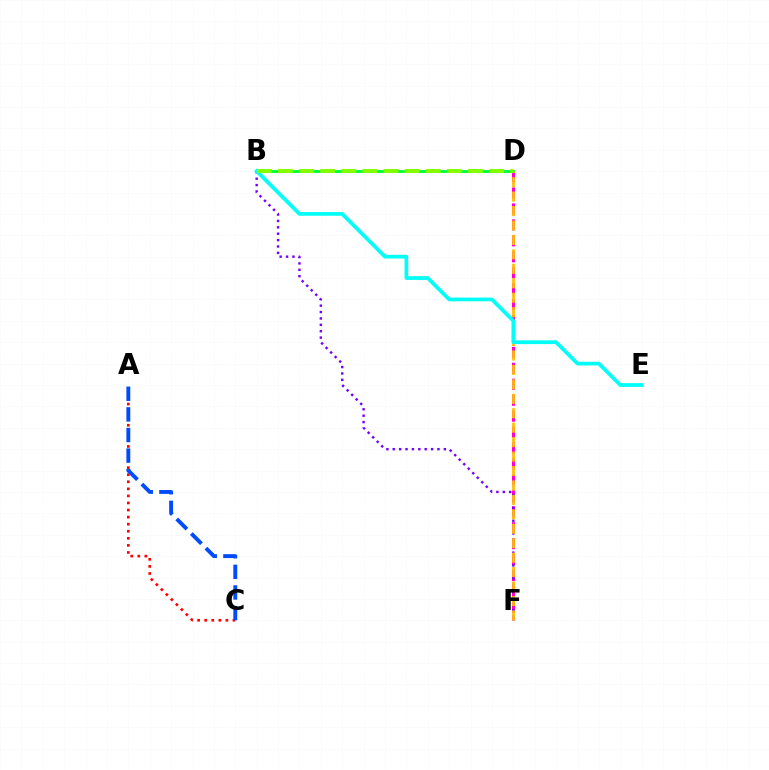{('D', 'F'): [{'color': '#ff00cf', 'line_style': 'dashed', 'thickness': 2.17}, {'color': '#ffbd00', 'line_style': 'dashed', 'thickness': 1.96}], ('B', 'F'): [{'color': '#7200ff', 'line_style': 'dotted', 'thickness': 1.74}], ('A', 'C'): [{'color': '#ff0000', 'line_style': 'dotted', 'thickness': 1.92}, {'color': '#004bff', 'line_style': 'dashed', 'thickness': 2.8}], ('B', 'D'): [{'color': '#00ff39', 'line_style': 'solid', 'thickness': 2.05}, {'color': '#84ff00', 'line_style': 'dashed', 'thickness': 2.87}], ('B', 'E'): [{'color': '#00fff6', 'line_style': 'solid', 'thickness': 2.68}]}